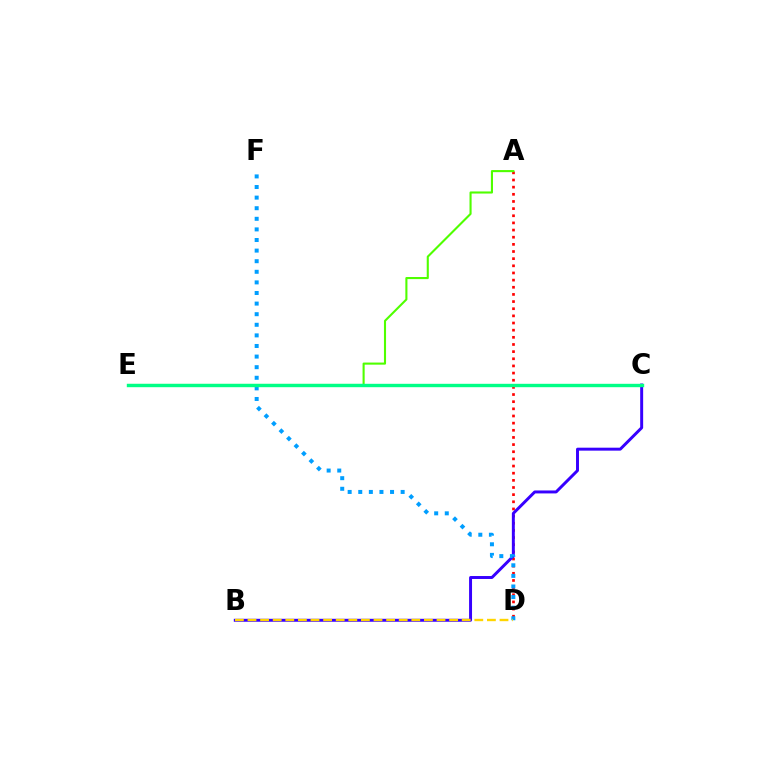{('A', 'D'): [{'color': '#ff0000', 'line_style': 'dotted', 'thickness': 1.94}], ('B', 'C'): [{'color': '#3700ff', 'line_style': 'solid', 'thickness': 2.13}], ('D', 'F'): [{'color': '#009eff', 'line_style': 'dotted', 'thickness': 2.88}], ('B', 'D'): [{'color': '#ffd500', 'line_style': 'dashed', 'thickness': 1.71}], ('C', 'E'): [{'color': '#ff00ed', 'line_style': 'solid', 'thickness': 2.1}, {'color': '#00ff86', 'line_style': 'solid', 'thickness': 2.44}], ('A', 'E'): [{'color': '#4fff00', 'line_style': 'solid', 'thickness': 1.51}]}